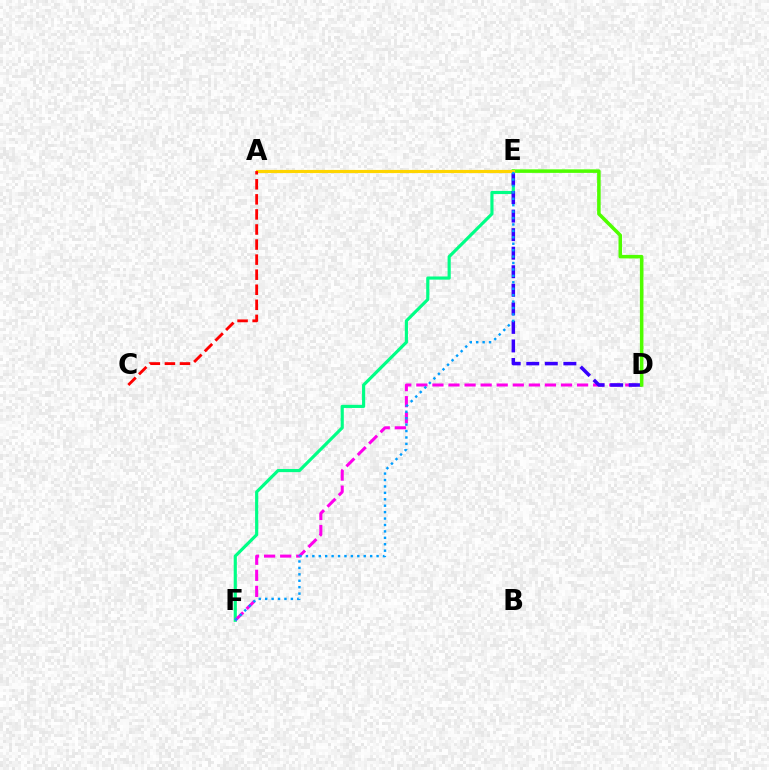{('E', 'F'): [{'color': '#00ff86', 'line_style': 'solid', 'thickness': 2.27}, {'color': '#009eff', 'line_style': 'dotted', 'thickness': 1.75}], ('D', 'F'): [{'color': '#ff00ed', 'line_style': 'dashed', 'thickness': 2.18}], ('D', 'E'): [{'color': '#3700ff', 'line_style': 'dashed', 'thickness': 2.52}, {'color': '#4fff00', 'line_style': 'solid', 'thickness': 2.55}], ('A', 'E'): [{'color': '#ffd500', 'line_style': 'solid', 'thickness': 2.27}], ('A', 'C'): [{'color': '#ff0000', 'line_style': 'dashed', 'thickness': 2.05}]}